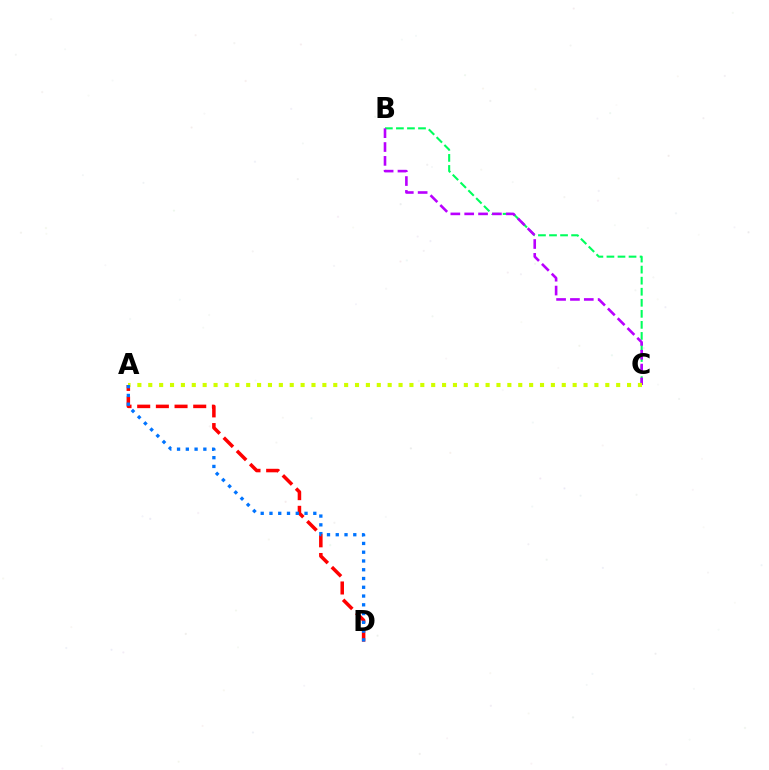{('B', 'C'): [{'color': '#00ff5c', 'line_style': 'dashed', 'thickness': 1.5}, {'color': '#b900ff', 'line_style': 'dashed', 'thickness': 1.88}], ('A', 'D'): [{'color': '#ff0000', 'line_style': 'dashed', 'thickness': 2.54}, {'color': '#0074ff', 'line_style': 'dotted', 'thickness': 2.38}], ('A', 'C'): [{'color': '#d1ff00', 'line_style': 'dotted', 'thickness': 2.96}]}